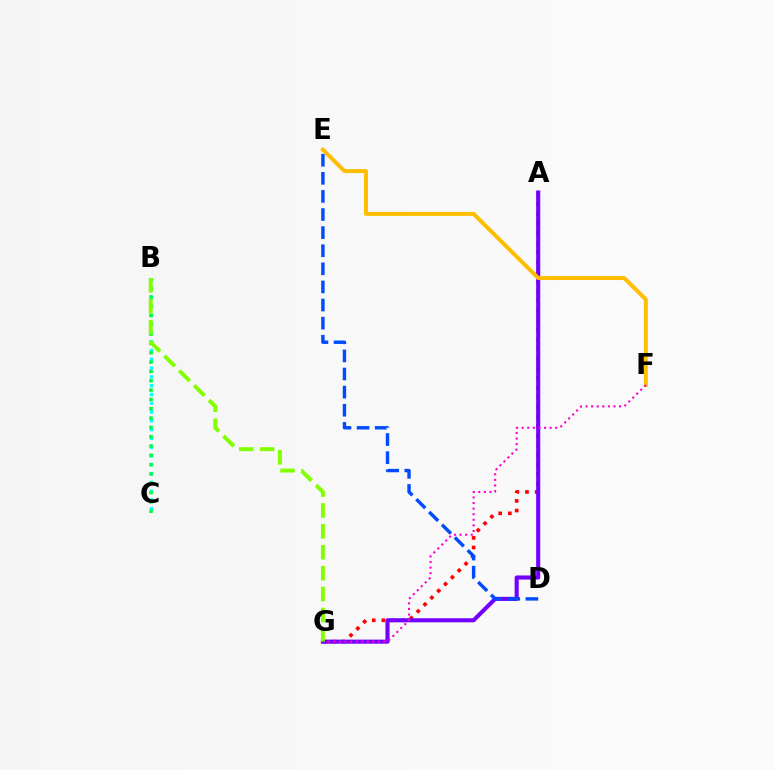{('A', 'G'): [{'color': '#ff0000', 'line_style': 'dotted', 'thickness': 2.62}, {'color': '#7200ff', 'line_style': 'solid', 'thickness': 2.95}], ('B', 'C'): [{'color': '#00fff6', 'line_style': 'dotted', 'thickness': 2.39}, {'color': '#00ff39', 'line_style': 'dotted', 'thickness': 2.53}], ('E', 'F'): [{'color': '#ffbd00', 'line_style': 'solid', 'thickness': 2.85}], ('B', 'G'): [{'color': '#84ff00', 'line_style': 'dashed', 'thickness': 2.84}], ('D', 'E'): [{'color': '#004bff', 'line_style': 'dashed', 'thickness': 2.46}], ('F', 'G'): [{'color': '#ff00cf', 'line_style': 'dotted', 'thickness': 1.52}]}